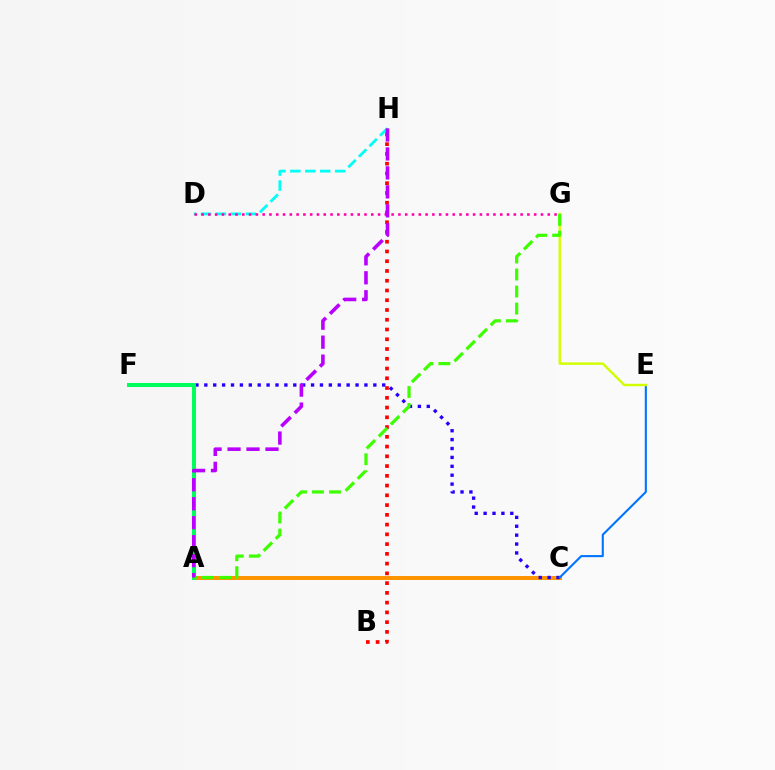{('D', 'H'): [{'color': '#00fff6', 'line_style': 'dashed', 'thickness': 2.03}], ('A', 'C'): [{'color': '#ff9400', 'line_style': 'solid', 'thickness': 2.86}], ('C', 'F'): [{'color': '#2500ff', 'line_style': 'dotted', 'thickness': 2.42}], ('C', 'E'): [{'color': '#0074ff', 'line_style': 'solid', 'thickness': 1.51}], ('D', 'G'): [{'color': '#ff00ac', 'line_style': 'dotted', 'thickness': 1.84}], ('E', 'G'): [{'color': '#d1ff00', 'line_style': 'solid', 'thickness': 1.75}], ('B', 'H'): [{'color': '#ff0000', 'line_style': 'dotted', 'thickness': 2.65}], ('A', 'F'): [{'color': '#00ff5c', 'line_style': 'solid', 'thickness': 2.89}], ('A', 'G'): [{'color': '#3dff00', 'line_style': 'dashed', 'thickness': 2.31}], ('A', 'H'): [{'color': '#b900ff', 'line_style': 'dashed', 'thickness': 2.58}]}